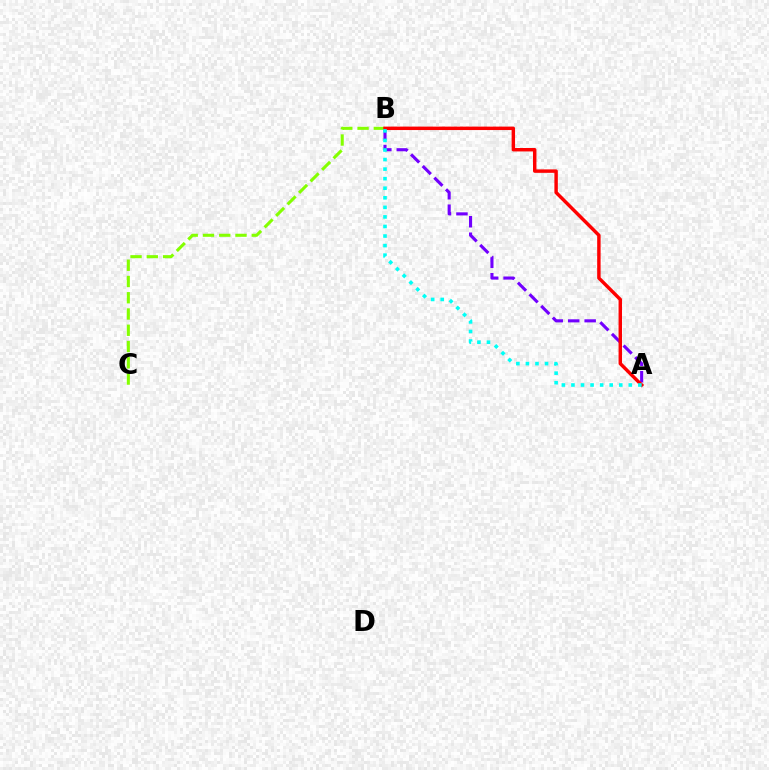{('A', 'B'): [{'color': '#7200ff', 'line_style': 'dashed', 'thickness': 2.24}, {'color': '#ff0000', 'line_style': 'solid', 'thickness': 2.47}, {'color': '#00fff6', 'line_style': 'dotted', 'thickness': 2.6}], ('B', 'C'): [{'color': '#84ff00', 'line_style': 'dashed', 'thickness': 2.21}]}